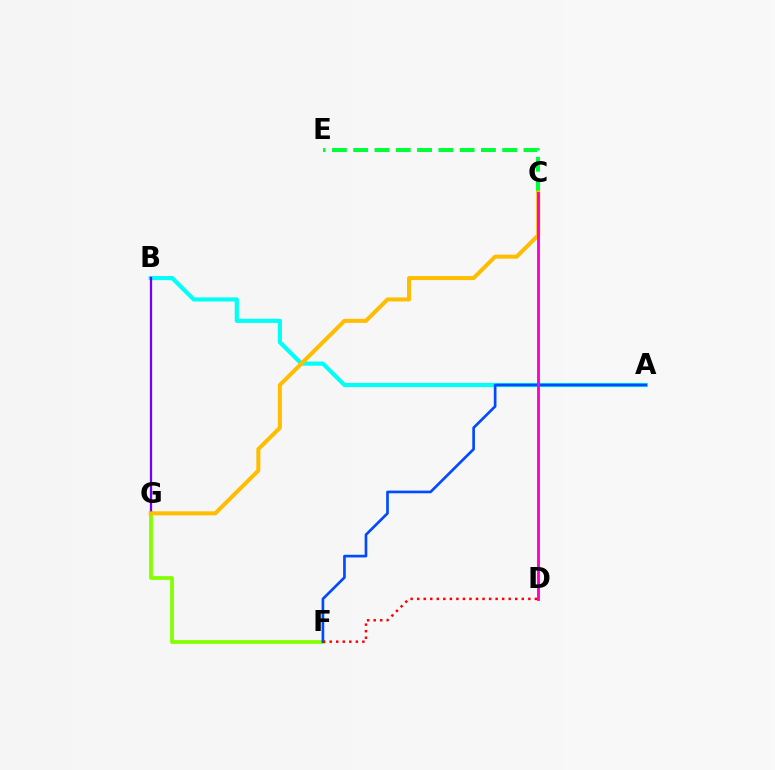{('F', 'G'): [{'color': '#84ff00', 'line_style': 'solid', 'thickness': 2.72}], ('C', 'E'): [{'color': '#00ff39', 'line_style': 'dashed', 'thickness': 2.89}], ('A', 'B'): [{'color': '#00fff6', 'line_style': 'solid', 'thickness': 2.98}], ('B', 'G'): [{'color': '#7200ff', 'line_style': 'solid', 'thickness': 1.63}], ('C', 'G'): [{'color': '#ffbd00', 'line_style': 'solid', 'thickness': 2.89}], ('A', 'F'): [{'color': '#004bff', 'line_style': 'solid', 'thickness': 1.92}], ('D', 'F'): [{'color': '#ff0000', 'line_style': 'dotted', 'thickness': 1.78}], ('C', 'D'): [{'color': '#ff00cf', 'line_style': 'solid', 'thickness': 2.07}]}